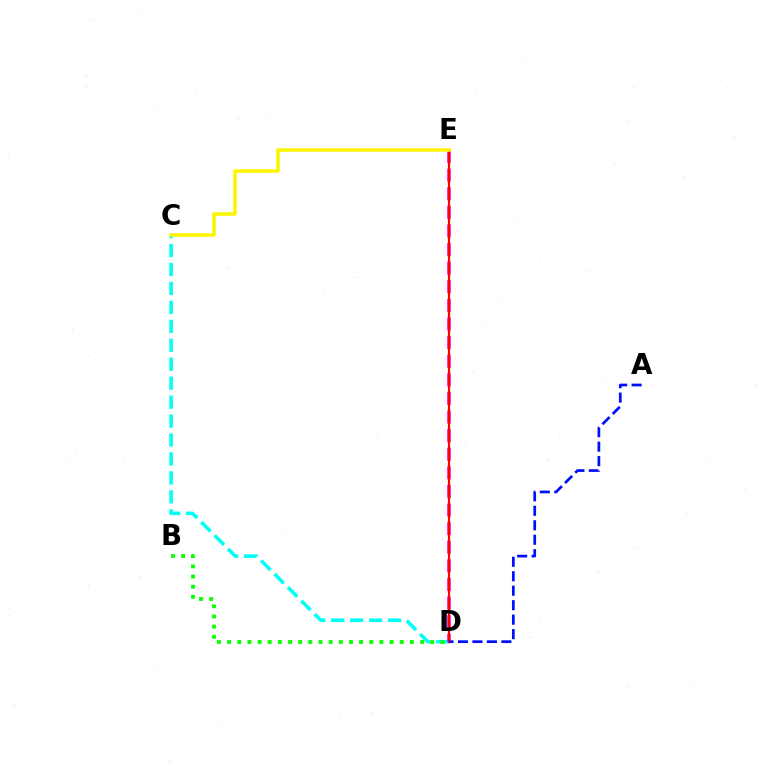{('C', 'D'): [{'color': '#00fff6', 'line_style': 'dashed', 'thickness': 2.57}], ('B', 'D'): [{'color': '#08ff00', 'line_style': 'dotted', 'thickness': 2.76}], ('D', 'E'): [{'color': '#ee00ff', 'line_style': 'dashed', 'thickness': 2.53}, {'color': '#ff0000', 'line_style': 'solid', 'thickness': 1.59}], ('C', 'E'): [{'color': '#fcf500', 'line_style': 'solid', 'thickness': 2.55}], ('A', 'D'): [{'color': '#0010ff', 'line_style': 'dashed', 'thickness': 1.97}]}